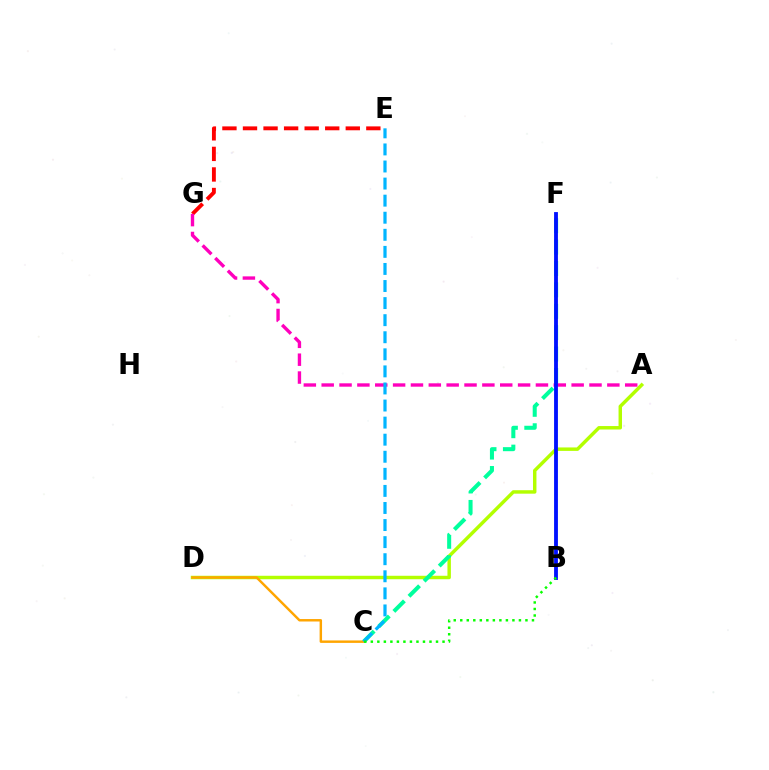{('A', 'D'): [{'color': '#b3ff00', 'line_style': 'solid', 'thickness': 2.49}], ('B', 'F'): [{'color': '#9b00ff', 'line_style': 'dotted', 'thickness': 1.6}, {'color': '#0010ff', 'line_style': 'solid', 'thickness': 2.76}], ('E', 'G'): [{'color': '#ff0000', 'line_style': 'dashed', 'thickness': 2.79}], ('C', 'F'): [{'color': '#00ff9d', 'line_style': 'dashed', 'thickness': 2.91}], ('C', 'D'): [{'color': '#ffa500', 'line_style': 'solid', 'thickness': 1.76}], ('A', 'G'): [{'color': '#ff00bd', 'line_style': 'dashed', 'thickness': 2.43}], ('C', 'E'): [{'color': '#00b5ff', 'line_style': 'dashed', 'thickness': 2.32}], ('B', 'C'): [{'color': '#08ff00', 'line_style': 'dotted', 'thickness': 1.77}]}